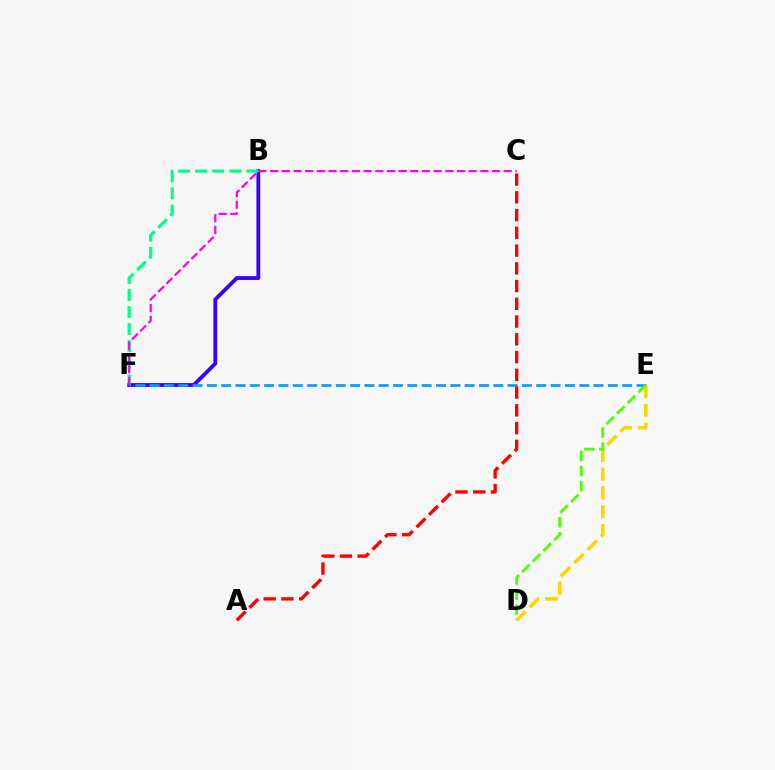{('B', 'F'): [{'color': '#3700ff', 'line_style': 'solid', 'thickness': 2.76}, {'color': '#00ff86', 'line_style': 'dashed', 'thickness': 2.32}], ('E', 'F'): [{'color': '#009eff', 'line_style': 'dashed', 'thickness': 1.95}], ('D', 'E'): [{'color': '#ffd500', 'line_style': 'dashed', 'thickness': 2.56}, {'color': '#4fff00', 'line_style': 'dashed', 'thickness': 2.04}], ('A', 'C'): [{'color': '#ff0000', 'line_style': 'dashed', 'thickness': 2.41}], ('C', 'F'): [{'color': '#ff00ed', 'line_style': 'dashed', 'thickness': 1.59}]}